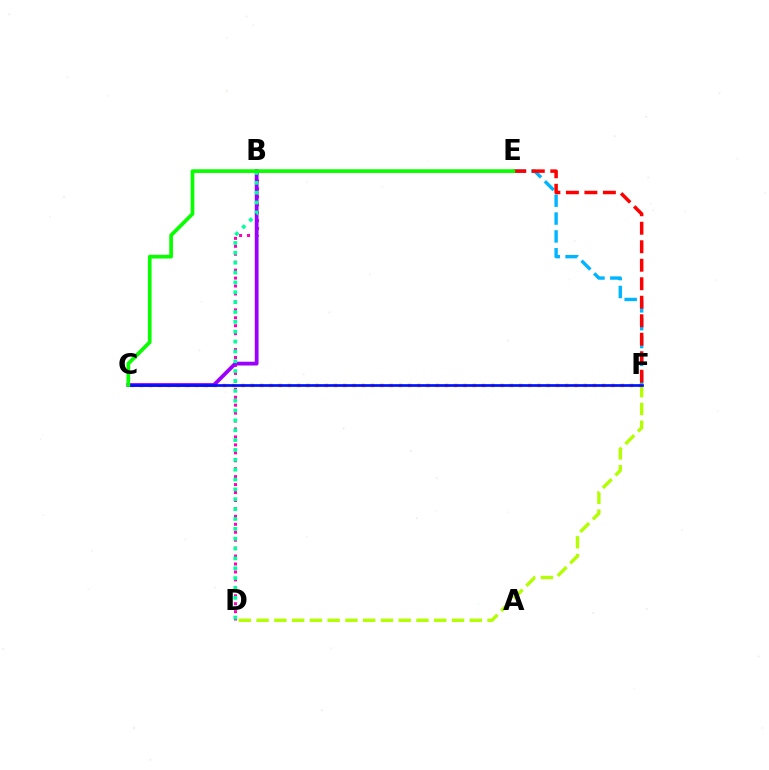{('D', 'F'): [{'color': '#b3ff00', 'line_style': 'dashed', 'thickness': 2.41}], ('B', 'D'): [{'color': '#ff00bd', 'line_style': 'dotted', 'thickness': 2.16}, {'color': '#00ff9d', 'line_style': 'dotted', 'thickness': 2.68}], ('E', 'F'): [{'color': '#00b5ff', 'line_style': 'dashed', 'thickness': 2.43}, {'color': '#ff0000', 'line_style': 'dashed', 'thickness': 2.51}], ('C', 'F'): [{'color': '#ffa500', 'line_style': 'dotted', 'thickness': 2.51}, {'color': '#0010ff', 'line_style': 'solid', 'thickness': 1.93}], ('B', 'C'): [{'color': '#9b00ff', 'line_style': 'solid', 'thickness': 2.73}], ('C', 'E'): [{'color': '#08ff00', 'line_style': 'solid', 'thickness': 2.66}]}